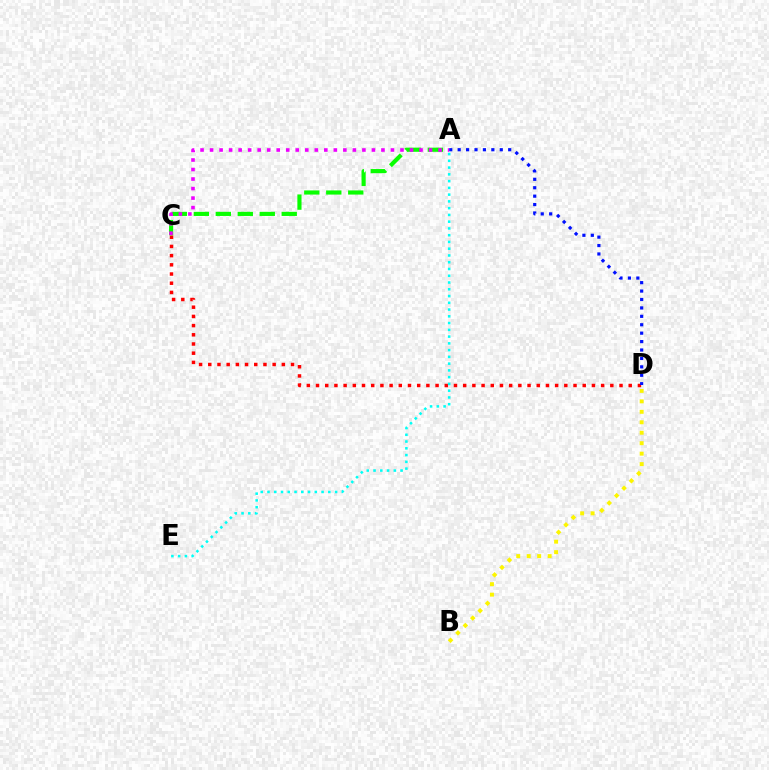{('B', 'D'): [{'color': '#fcf500', 'line_style': 'dotted', 'thickness': 2.84}], ('C', 'D'): [{'color': '#ff0000', 'line_style': 'dotted', 'thickness': 2.5}], ('A', 'C'): [{'color': '#08ff00', 'line_style': 'dashed', 'thickness': 2.99}, {'color': '#ee00ff', 'line_style': 'dotted', 'thickness': 2.59}], ('A', 'E'): [{'color': '#00fff6', 'line_style': 'dotted', 'thickness': 1.84}], ('A', 'D'): [{'color': '#0010ff', 'line_style': 'dotted', 'thickness': 2.29}]}